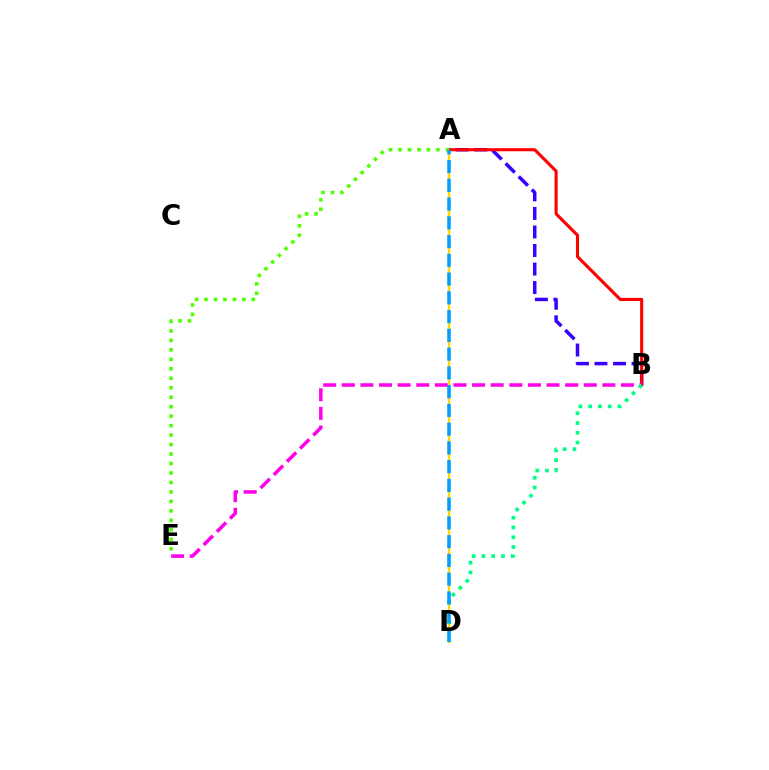{('A', 'D'): [{'color': '#ffd500', 'line_style': 'solid', 'thickness': 1.66}, {'color': '#009eff', 'line_style': 'dashed', 'thickness': 2.55}], ('A', 'B'): [{'color': '#3700ff', 'line_style': 'dashed', 'thickness': 2.52}, {'color': '#ff0000', 'line_style': 'solid', 'thickness': 2.22}], ('A', 'E'): [{'color': '#4fff00', 'line_style': 'dotted', 'thickness': 2.57}], ('B', 'E'): [{'color': '#ff00ed', 'line_style': 'dashed', 'thickness': 2.53}], ('B', 'D'): [{'color': '#00ff86', 'line_style': 'dotted', 'thickness': 2.65}]}